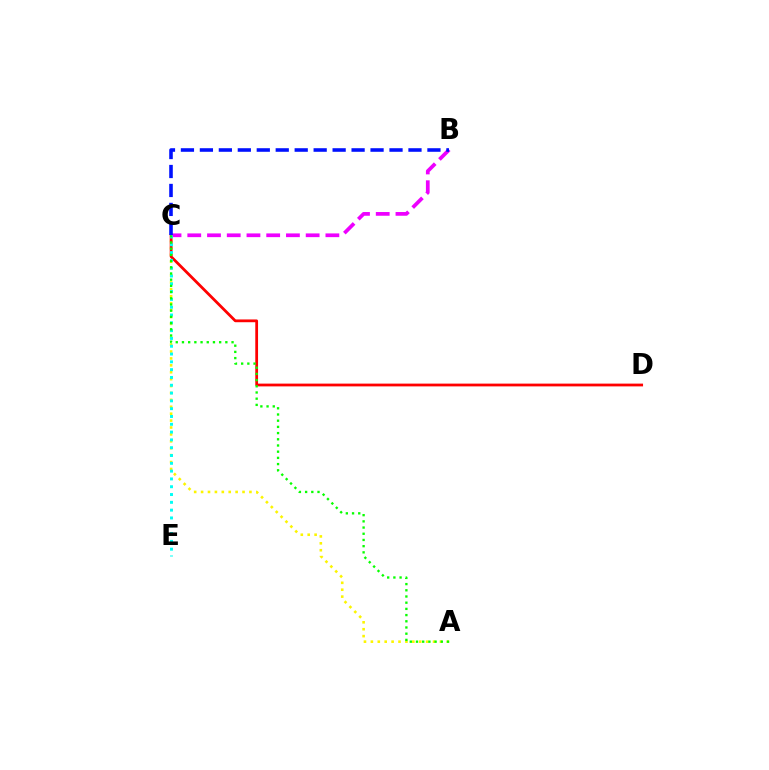{('A', 'C'): [{'color': '#fcf500', 'line_style': 'dotted', 'thickness': 1.88}, {'color': '#08ff00', 'line_style': 'dotted', 'thickness': 1.68}], ('C', 'D'): [{'color': '#ff0000', 'line_style': 'solid', 'thickness': 1.99}], ('B', 'C'): [{'color': '#ee00ff', 'line_style': 'dashed', 'thickness': 2.68}, {'color': '#0010ff', 'line_style': 'dashed', 'thickness': 2.58}], ('C', 'E'): [{'color': '#00fff6', 'line_style': 'dotted', 'thickness': 2.12}]}